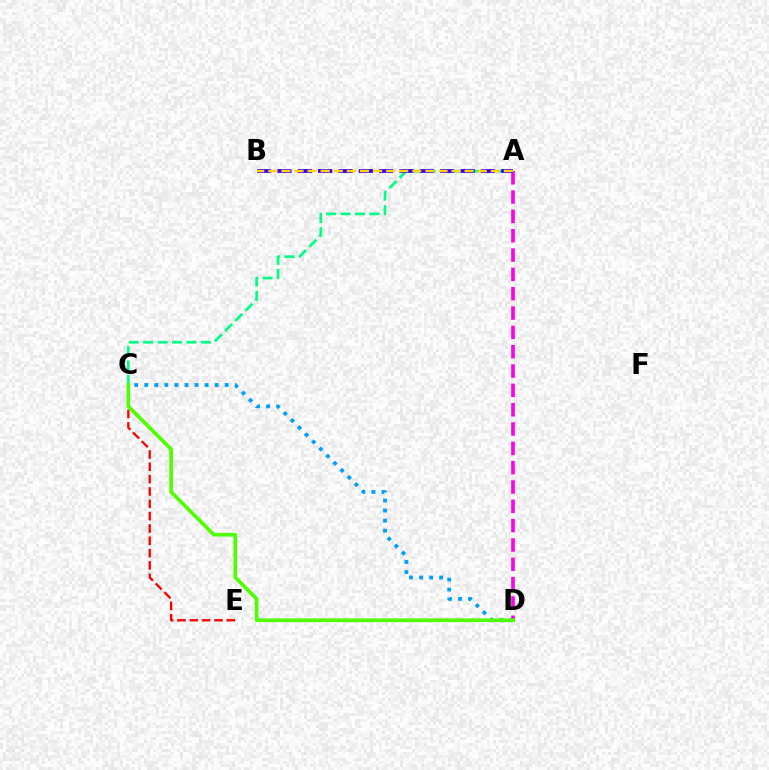{('C', 'D'): [{'color': '#009eff', 'line_style': 'dotted', 'thickness': 2.73}, {'color': '#4fff00', 'line_style': 'solid', 'thickness': 2.62}], ('C', 'E'): [{'color': '#ff0000', 'line_style': 'dashed', 'thickness': 1.68}], ('A', 'C'): [{'color': '#00ff86', 'line_style': 'dashed', 'thickness': 1.96}], ('A', 'D'): [{'color': '#ff00ed', 'line_style': 'dashed', 'thickness': 2.63}], ('A', 'B'): [{'color': '#3700ff', 'line_style': 'dashed', 'thickness': 2.76}, {'color': '#ffd500', 'line_style': 'dashed', 'thickness': 1.78}]}